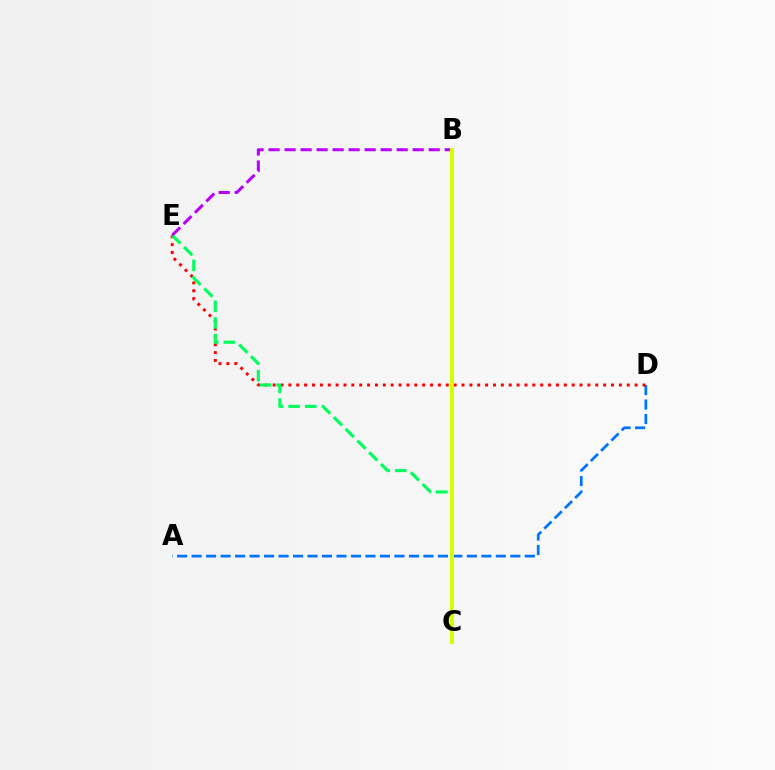{('A', 'D'): [{'color': '#0074ff', 'line_style': 'dashed', 'thickness': 1.97}], ('D', 'E'): [{'color': '#ff0000', 'line_style': 'dotted', 'thickness': 2.14}], ('C', 'E'): [{'color': '#00ff5c', 'line_style': 'dashed', 'thickness': 2.26}], ('B', 'E'): [{'color': '#b900ff', 'line_style': 'dashed', 'thickness': 2.18}], ('B', 'C'): [{'color': '#d1ff00', 'line_style': 'solid', 'thickness': 2.89}]}